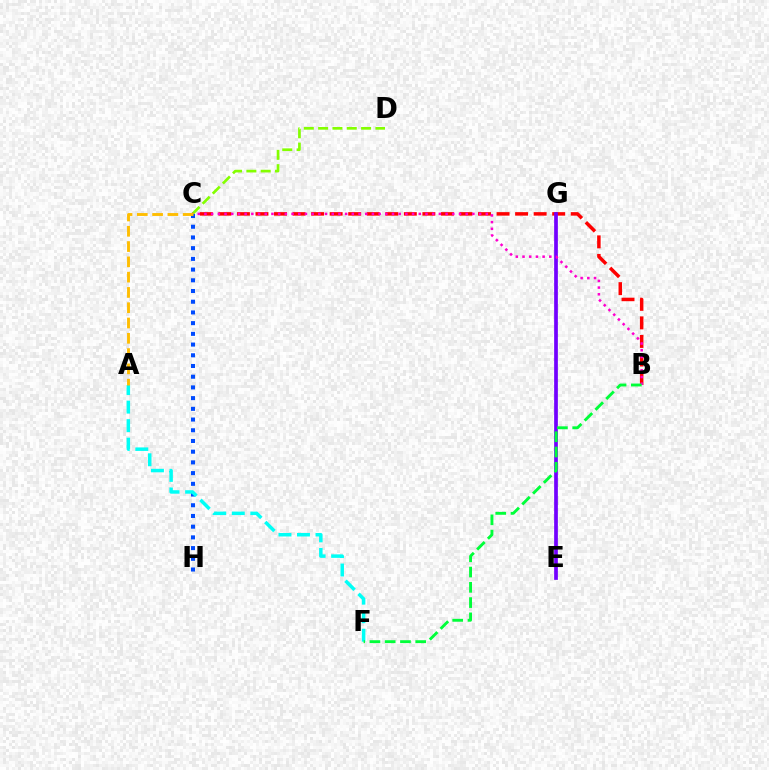{('B', 'C'): [{'color': '#ff0000', 'line_style': 'dashed', 'thickness': 2.52}, {'color': '#ff00cf', 'line_style': 'dotted', 'thickness': 1.82}], ('E', 'G'): [{'color': '#7200ff', 'line_style': 'solid', 'thickness': 2.67}], ('C', 'D'): [{'color': '#84ff00', 'line_style': 'dashed', 'thickness': 1.95}], ('C', 'H'): [{'color': '#004bff', 'line_style': 'dotted', 'thickness': 2.91}], ('A', 'F'): [{'color': '#00fff6', 'line_style': 'dashed', 'thickness': 2.51}], ('B', 'F'): [{'color': '#00ff39', 'line_style': 'dashed', 'thickness': 2.07}], ('A', 'C'): [{'color': '#ffbd00', 'line_style': 'dashed', 'thickness': 2.08}]}